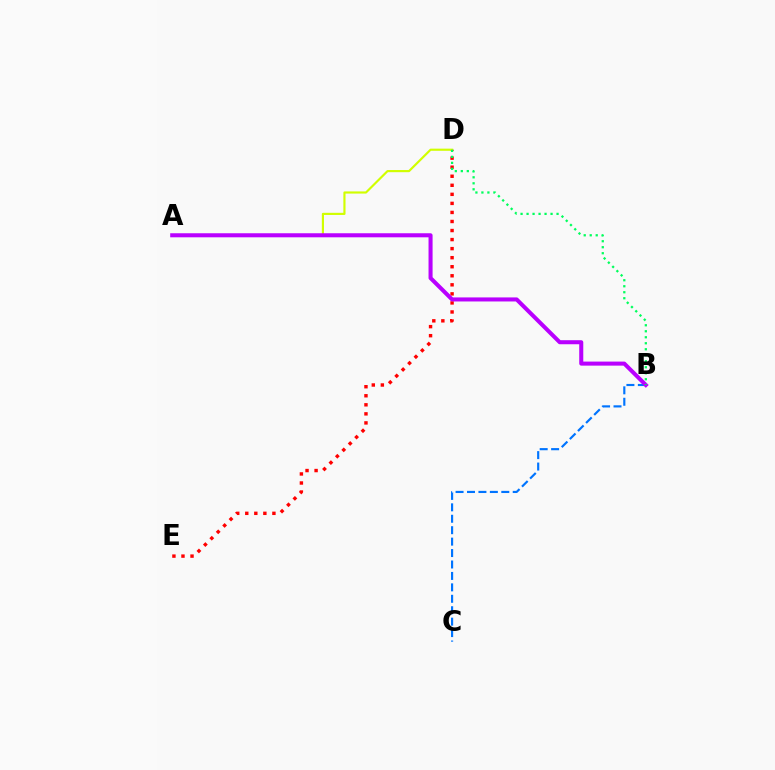{('D', 'E'): [{'color': '#ff0000', 'line_style': 'dotted', 'thickness': 2.46}], ('A', 'D'): [{'color': '#d1ff00', 'line_style': 'solid', 'thickness': 1.55}], ('B', 'C'): [{'color': '#0074ff', 'line_style': 'dashed', 'thickness': 1.55}], ('A', 'B'): [{'color': '#b900ff', 'line_style': 'solid', 'thickness': 2.91}], ('B', 'D'): [{'color': '#00ff5c', 'line_style': 'dotted', 'thickness': 1.63}]}